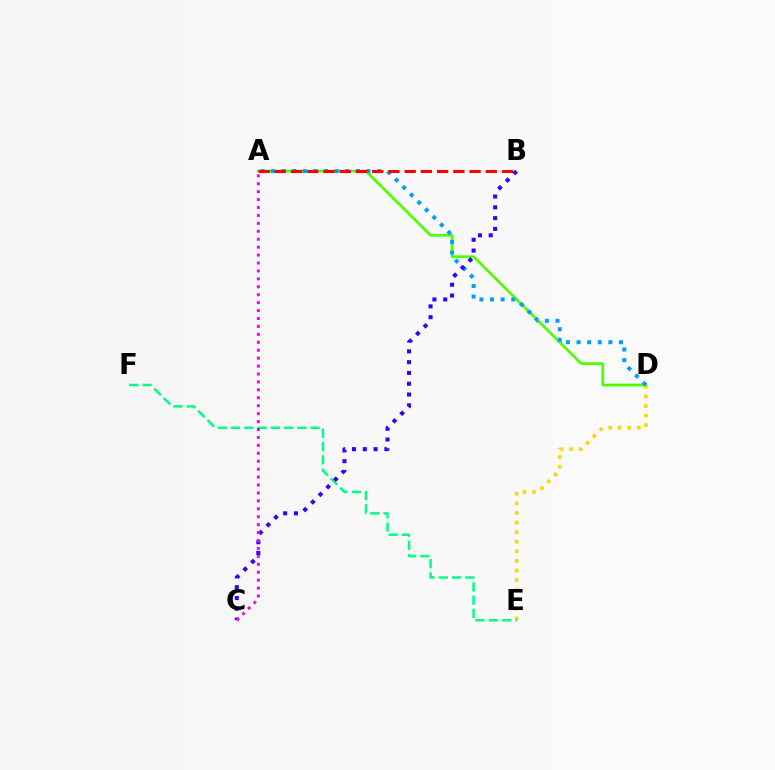{('D', 'E'): [{'color': '#ffd500', 'line_style': 'dotted', 'thickness': 2.61}], ('E', 'F'): [{'color': '#00ff86', 'line_style': 'dashed', 'thickness': 1.8}], ('A', 'D'): [{'color': '#4fff00', 'line_style': 'solid', 'thickness': 1.95}, {'color': '#009eff', 'line_style': 'dotted', 'thickness': 2.88}], ('A', 'B'): [{'color': '#ff0000', 'line_style': 'dashed', 'thickness': 2.2}], ('B', 'C'): [{'color': '#3700ff', 'line_style': 'dotted', 'thickness': 2.93}], ('A', 'C'): [{'color': '#ff00ed', 'line_style': 'dotted', 'thickness': 2.15}]}